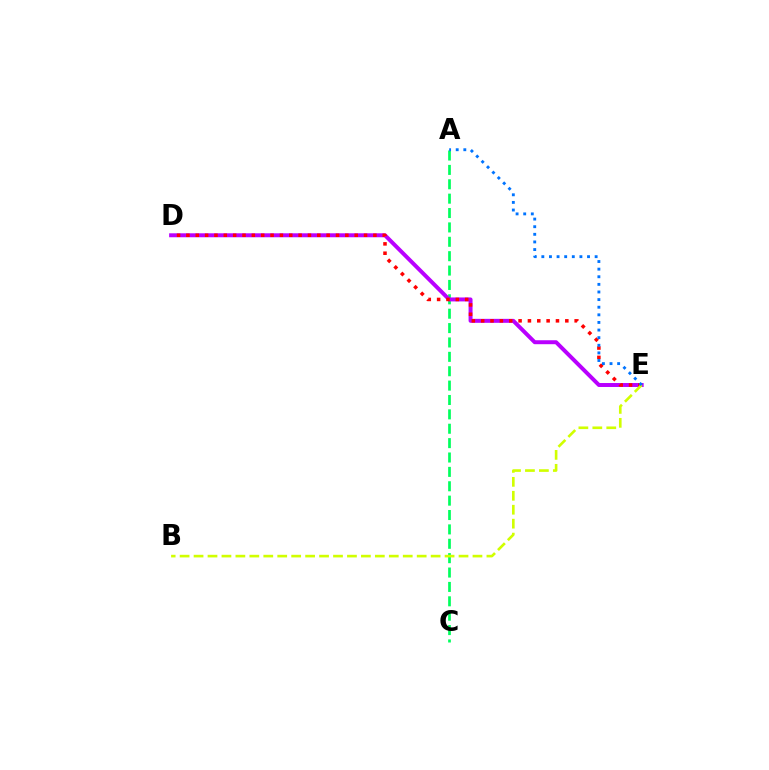{('A', 'C'): [{'color': '#00ff5c', 'line_style': 'dashed', 'thickness': 1.95}], ('D', 'E'): [{'color': '#b900ff', 'line_style': 'solid', 'thickness': 2.85}, {'color': '#ff0000', 'line_style': 'dotted', 'thickness': 2.54}], ('B', 'E'): [{'color': '#d1ff00', 'line_style': 'dashed', 'thickness': 1.89}], ('A', 'E'): [{'color': '#0074ff', 'line_style': 'dotted', 'thickness': 2.07}]}